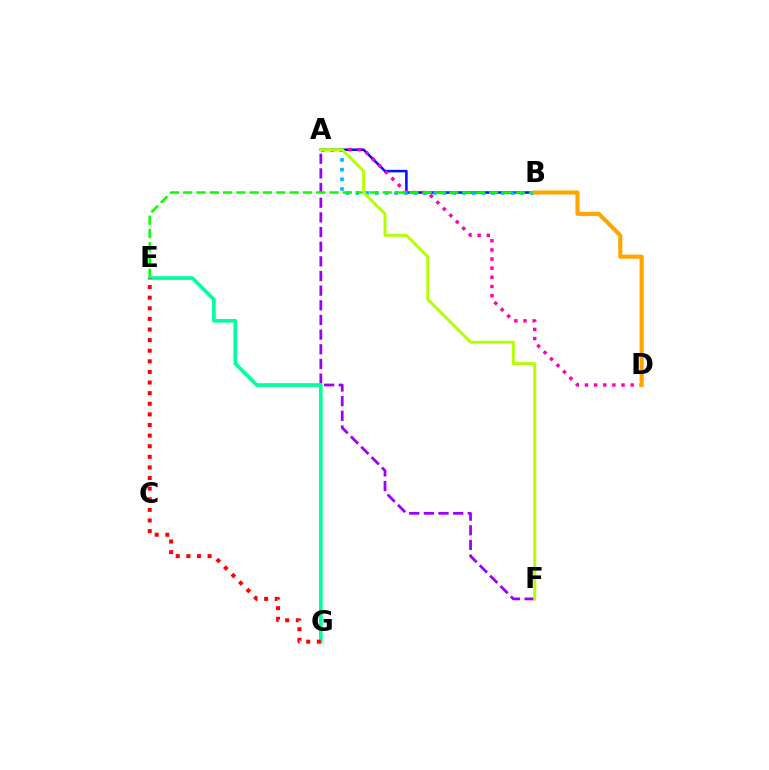{('A', 'B'): [{'color': '#0010ff', 'line_style': 'solid', 'thickness': 1.82}, {'color': '#00b5ff', 'line_style': 'dotted', 'thickness': 2.63}], ('A', 'D'): [{'color': '#ff00bd', 'line_style': 'dotted', 'thickness': 2.48}], ('A', 'F'): [{'color': '#9b00ff', 'line_style': 'dashed', 'thickness': 1.99}, {'color': '#b3ff00', 'line_style': 'solid', 'thickness': 2.13}], ('B', 'E'): [{'color': '#08ff00', 'line_style': 'dashed', 'thickness': 1.81}], ('E', 'G'): [{'color': '#00ff9d', 'line_style': 'solid', 'thickness': 2.64}, {'color': '#ff0000', 'line_style': 'dotted', 'thickness': 2.88}], ('B', 'D'): [{'color': '#ffa500', 'line_style': 'solid', 'thickness': 2.97}]}